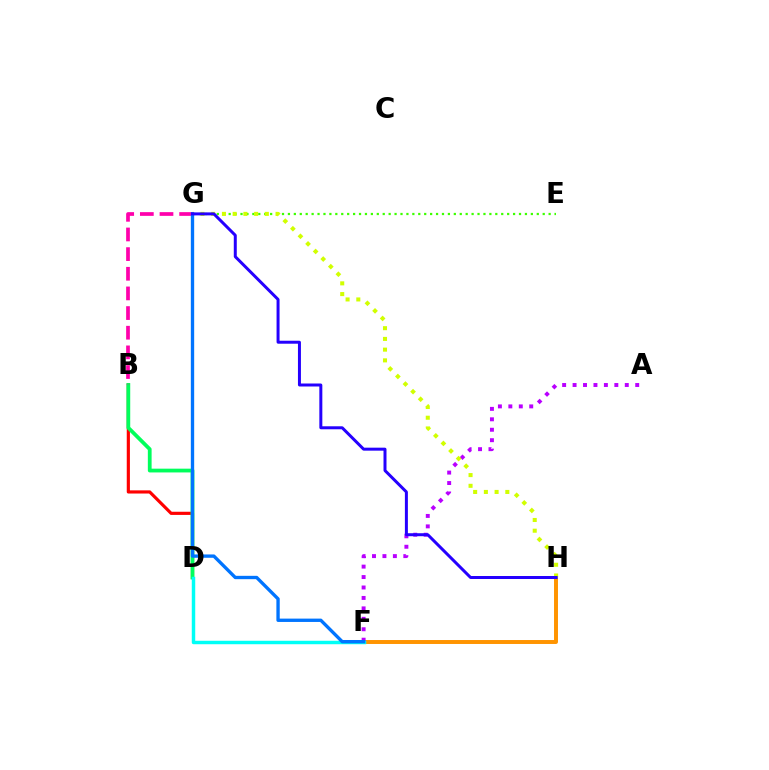{('B', 'D'): [{'color': '#ff0000', 'line_style': 'solid', 'thickness': 2.28}, {'color': '#00ff5c', 'line_style': 'solid', 'thickness': 2.72}], ('F', 'H'): [{'color': '#ff9400', 'line_style': 'solid', 'thickness': 2.84}], ('A', 'F'): [{'color': '#b900ff', 'line_style': 'dotted', 'thickness': 2.84}], ('E', 'G'): [{'color': '#3dff00', 'line_style': 'dotted', 'thickness': 1.61}], ('D', 'F'): [{'color': '#00fff6', 'line_style': 'solid', 'thickness': 2.49}], ('G', 'H'): [{'color': '#d1ff00', 'line_style': 'dotted', 'thickness': 2.91}, {'color': '#2500ff', 'line_style': 'solid', 'thickness': 2.15}], ('B', 'G'): [{'color': '#ff00ac', 'line_style': 'dashed', 'thickness': 2.67}], ('F', 'G'): [{'color': '#0074ff', 'line_style': 'solid', 'thickness': 2.41}]}